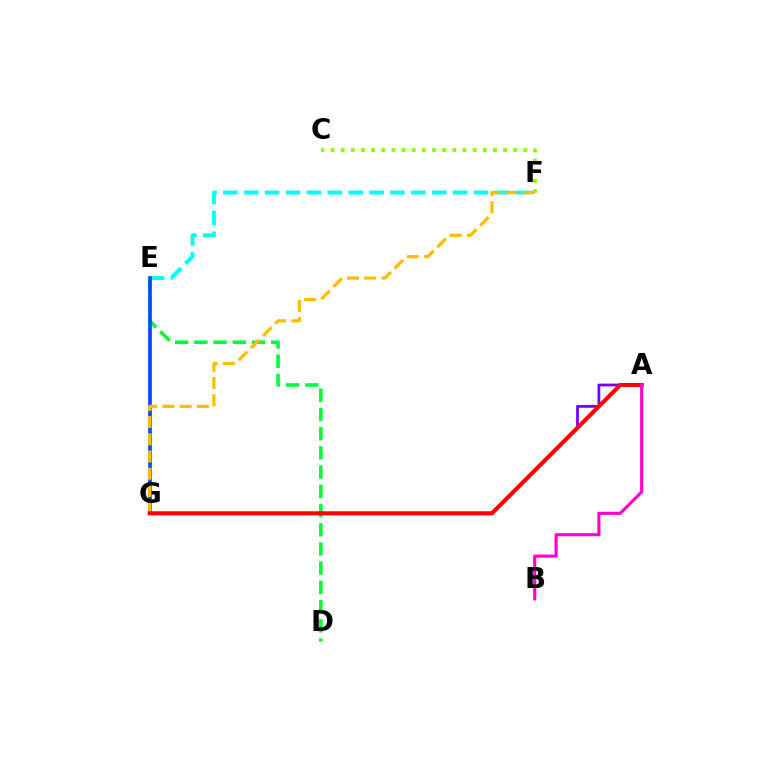{('D', 'E'): [{'color': '#00ff39', 'line_style': 'dashed', 'thickness': 2.61}], ('E', 'F'): [{'color': '#00fff6', 'line_style': 'dashed', 'thickness': 2.84}], ('C', 'F'): [{'color': '#84ff00', 'line_style': 'dotted', 'thickness': 2.76}], ('E', 'G'): [{'color': '#004bff', 'line_style': 'solid', 'thickness': 2.66}], ('A', 'G'): [{'color': '#7200ff', 'line_style': 'solid', 'thickness': 2.01}, {'color': '#ff0000', 'line_style': 'solid', 'thickness': 2.94}], ('F', 'G'): [{'color': '#ffbd00', 'line_style': 'dashed', 'thickness': 2.34}], ('A', 'B'): [{'color': '#ff00cf', 'line_style': 'solid', 'thickness': 2.24}]}